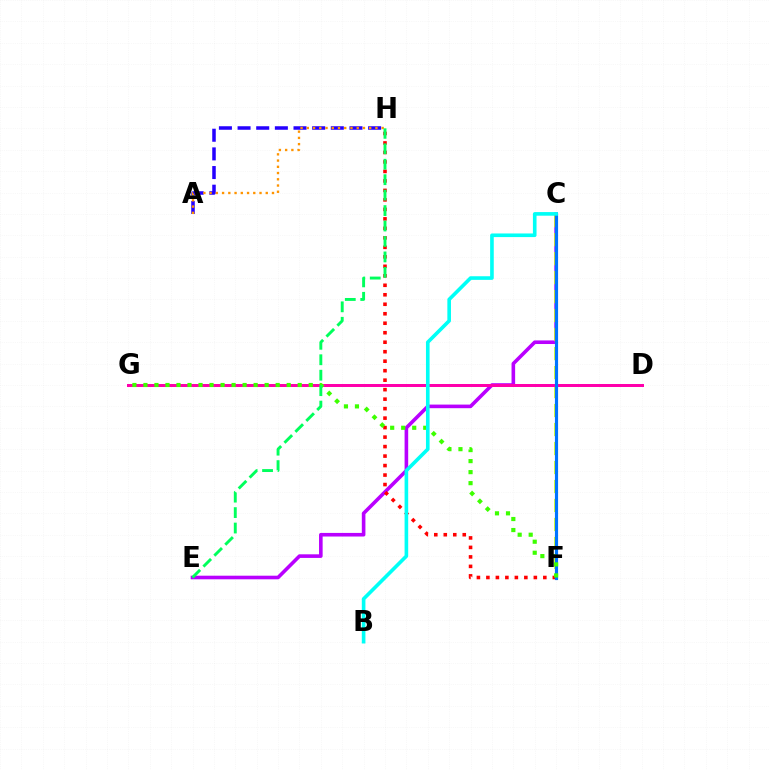{('A', 'H'): [{'color': '#2500ff', 'line_style': 'dashed', 'thickness': 2.53}, {'color': '#ff9400', 'line_style': 'dotted', 'thickness': 1.69}], ('C', 'E'): [{'color': '#b900ff', 'line_style': 'solid', 'thickness': 2.59}], ('C', 'F'): [{'color': '#d1ff00', 'line_style': 'dashed', 'thickness': 2.58}, {'color': '#0074ff', 'line_style': 'solid', 'thickness': 2.28}], ('F', 'H'): [{'color': '#ff0000', 'line_style': 'dotted', 'thickness': 2.58}], ('D', 'G'): [{'color': '#ff00ac', 'line_style': 'solid', 'thickness': 2.16}], ('F', 'G'): [{'color': '#3dff00', 'line_style': 'dotted', 'thickness': 2.99}], ('B', 'C'): [{'color': '#00fff6', 'line_style': 'solid', 'thickness': 2.61}], ('E', 'H'): [{'color': '#00ff5c', 'line_style': 'dashed', 'thickness': 2.1}]}